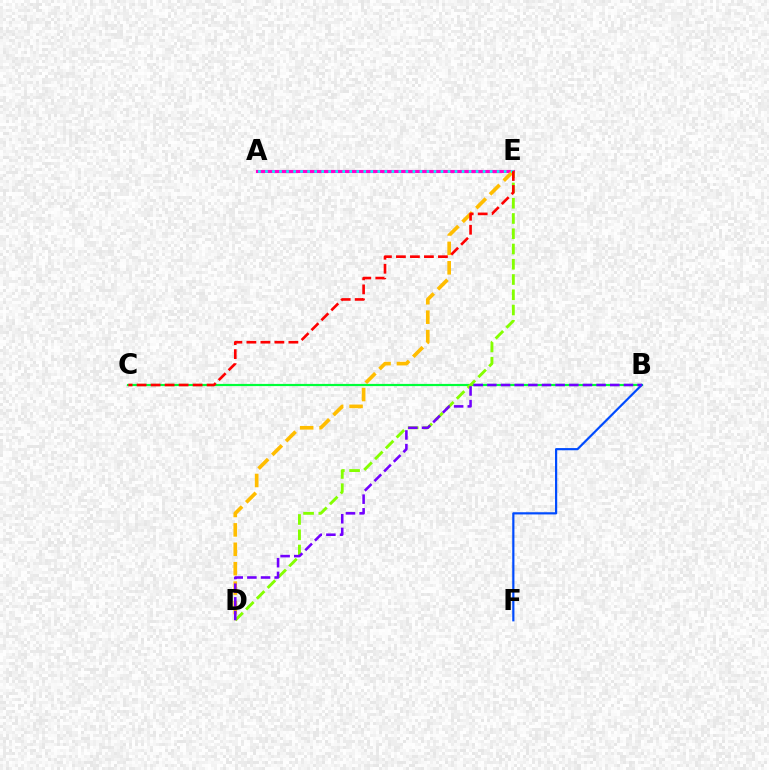{('B', 'C'): [{'color': '#00ff39', 'line_style': 'solid', 'thickness': 1.57}], ('A', 'E'): [{'color': '#ff00cf', 'line_style': 'solid', 'thickness': 2.25}, {'color': '#00fff6', 'line_style': 'dotted', 'thickness': 1.91}], ('D', 'E'): [{'color': '#84ff00', 'line_style': 'dashed', 'thickness': 2.07}, {'color': '#ffbd00', 'line_style': 'dashed', 'thickness': 2.64}], ('B', 'F'): [{'color': '#004bff', 'line_style': 'solid', 'thickness': 1.58}], ('C', 'E'): [{'color': '#ff0000', 'line_style': 'dashed', 'thickness': 1.9}], ('B', 'D'): [{'color': '#7200ff', 'line_style': 'dashed', 'thickness': 1.86}]}